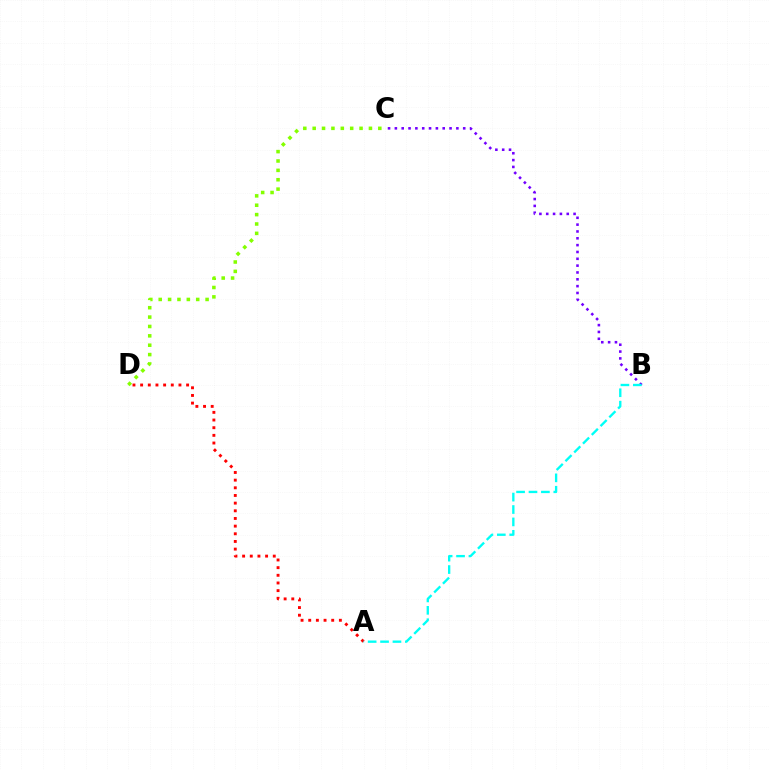{('A', 'D'): [{'color': '#ff0000', 'line_style': 'dotted', 'thickness': 2.08}], ('C', 'D'): [{'color': '#84ff00', 'line_style': 'dotted', 'thickness': 2.55}], ('B', 'C'): [{'color': '#7200ff', 'line_style': 'dotted', 'thickness': 1.86}], ('A', 'B'): [{'color': '#00fff6', 'line_style': 'dashed', 'thickness': 1.69}]}